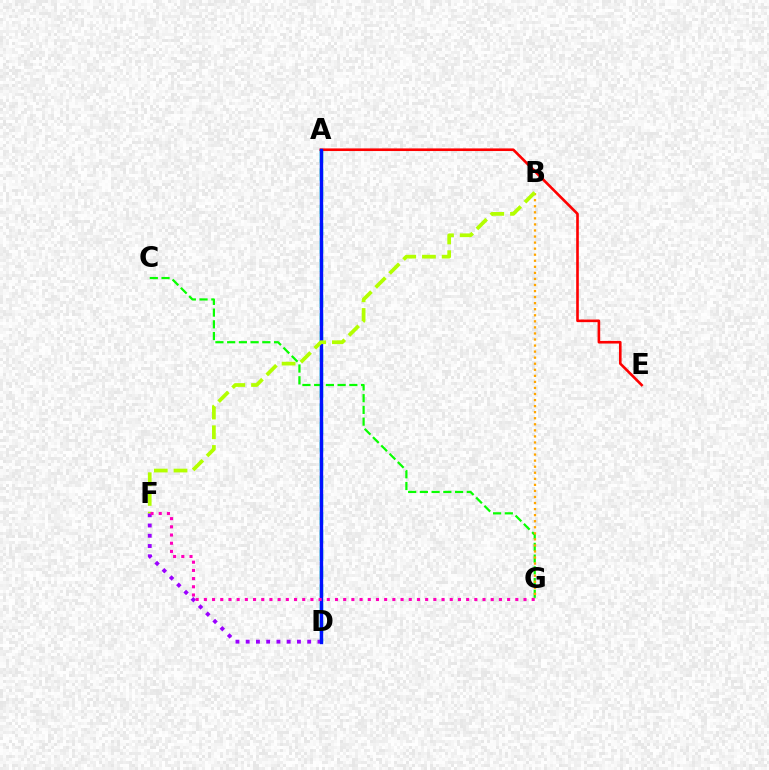{('A', 'D'): [{'color': '#00ff9d', 'line_style': 'dashed', 'thickness': 2.46}, {'color': '#00b5ff', 'line_style': 'solid', 'thickness': 1.65}, {'color': '#0010ff', 'line_style': 'solid', 'thickness': 2.42}], ('C', 'G'): [{'color': '#08ff00', 'line_style': 'dashed', 'thickness': 1.59}], ('B', 'G'): [{'color': '#ffa500', 'line_style': 'dotted', 'thickness': 1.65}], ('A', 'E'): [{'color': '#ff0000', 'line_style': 'solid', 'thickness': 1.89}], ('D', 'F'): [{'color': '#9b00ff', 'line_style': 'dotted', 'thickness': 2.78}], ('B', 'F'): [{'color': '#b3ff00', 'line_style': 'dashed', 'thickness': 2.68}], ('F', 'G'): [{'color': '#ff00bd', 'line_style': 'dotted', 'thickness': 2.23}]}